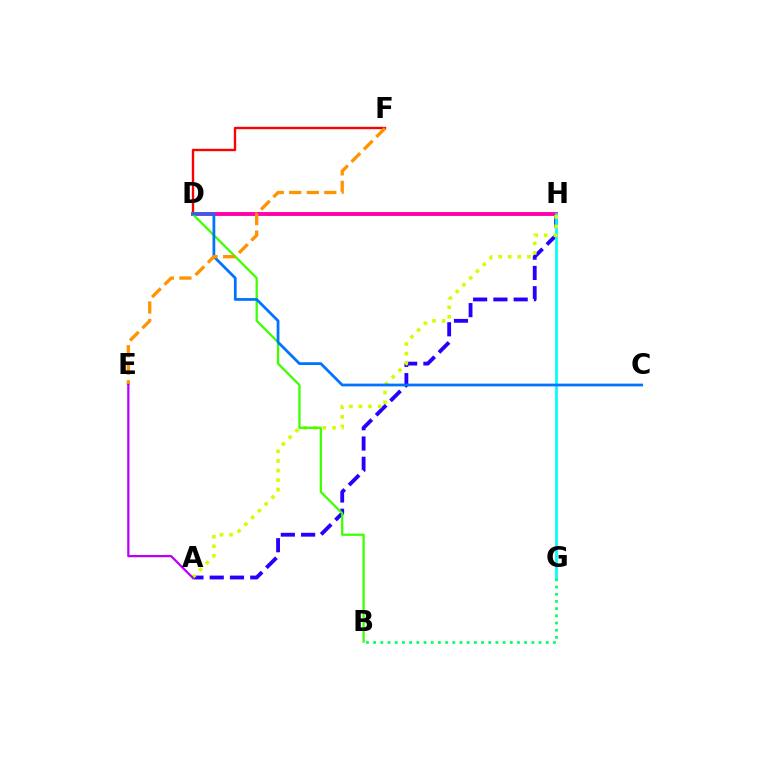{('A', 'H'): [{'color': '#2500ff', 'line_style': 'dashed', 'thickness': 2.75}, {'color': '#d1ff00', 'line_style': 'dotted', 'thickness': 2.6}], ('D', 'F'): [{'color': '#ff0000', 'line_style': 'solid', 'thickness': 1.71}], ('D', 'H'): [{'color': '#ff00ac', 'line_style': 'solid', 'thickness': 2.79}], ('G', 'H'): [{'color': '#00fff6', 'line_style': 'solid', 'thickness': 1.96}], ('B', 'D'): [{'color': '#3dff00', 'line_style': 'solid', 'thickness': 1.63}], ('C', 'D'): [{'color': '#0074ff', 'line_style': 'solid', 'thickness': 1.99}], ('B', 'G'): [{'color': '#00ff5c', 'line_style': 'dotted', 'thickness': 1.95}], ('E', 'F'): [{'color': '#ff9400', 'line_style': 'dashed', 'thickness': 2.38}], ('A', 'E'): [{'color': '#b900ff', 'line_style': 'solid', 'thickness': 1.62}]}